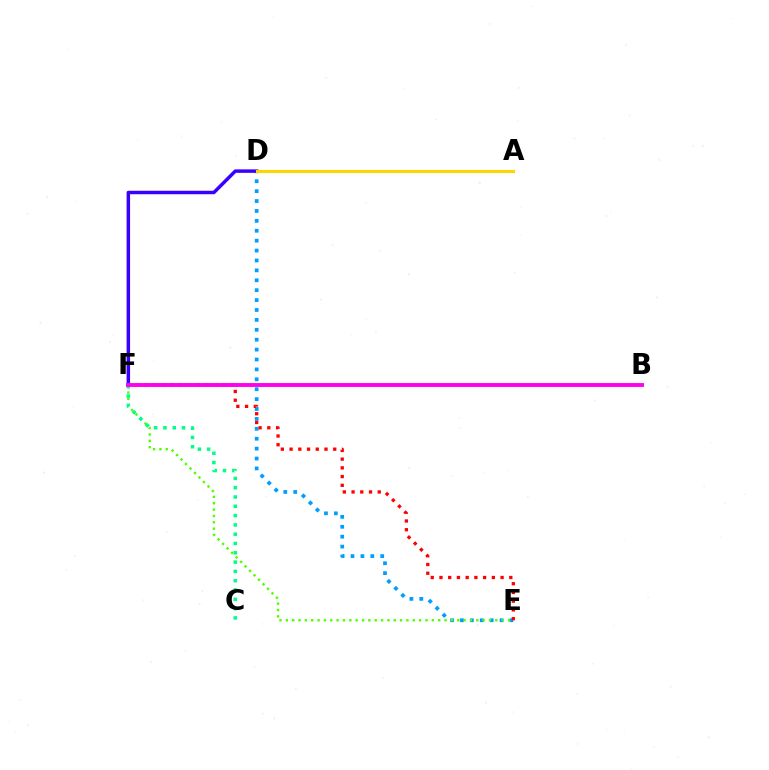{('D', 'E'): [{'color': '#009eff', 'line_style': 'dotted', 'thickness': 2.69}], ('E', 'F'): [{'color': '#ff0000', 'line_style': 'dotted', 'thickness': 2.37}, {'color': '#4fff00', 'line_style': 'dotted', 'thickness': 1.72}], ('D', 'F'): [{'color': '#3700ff', 'line_style': 'solid', 'thickness': 2.5}], ('C', 'F'): [{'color': '#00ff86', 'line_style': 'dotted', 'thickness': 2.53}], ('B', 'F'): [{'color': '#ff00ed', 'line_style': 'solid', 'thickness': 2.8}], ('A', 'D'): [{'color': '#ffd500', 'line_style': 'solid', 'thickness': 2.24}]}